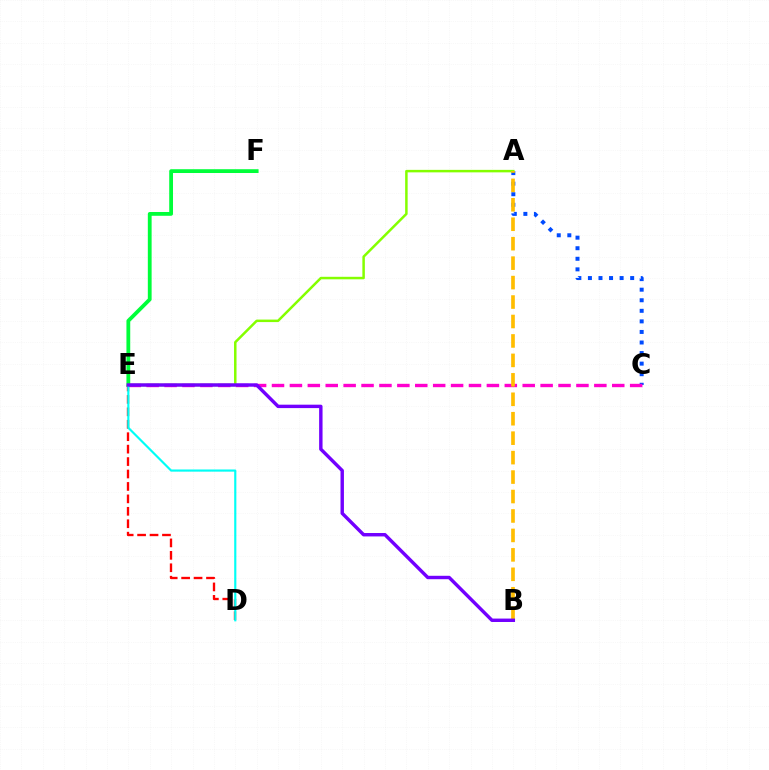{('D', 'E'): [{'color': '#ff0000', 'line_style': 'dashed', 'thickness': 1.69}, {'color': '#00fff6', 'line_style': 'solid', 'thickness': 1.55}], ('A', 'C'): [{'color': '#004bff', 'line_style': 'dotted', 'thickness': 2.87}], ('A', 'E'): [{'color': '#84ff00', 'line_style': 'solid', 'thickness': 1.8}], ('C', 'E'): [{'color': '#ff00cf', 'line_style': 'dashed', 'thickness': 2.43}], ('E', 'F'): [{'color': '#00ff39', 'line_style': 'solid', 'thickness': 2.73}], ('A', 'B'): [{'color': '#ffbd00', 'line_style': 'dashed', 'thickness': 2.64}], ('B', 'E'): [{'color': '#7200ff', 'line_style': 'solid', 'thickness': 2.46}]}